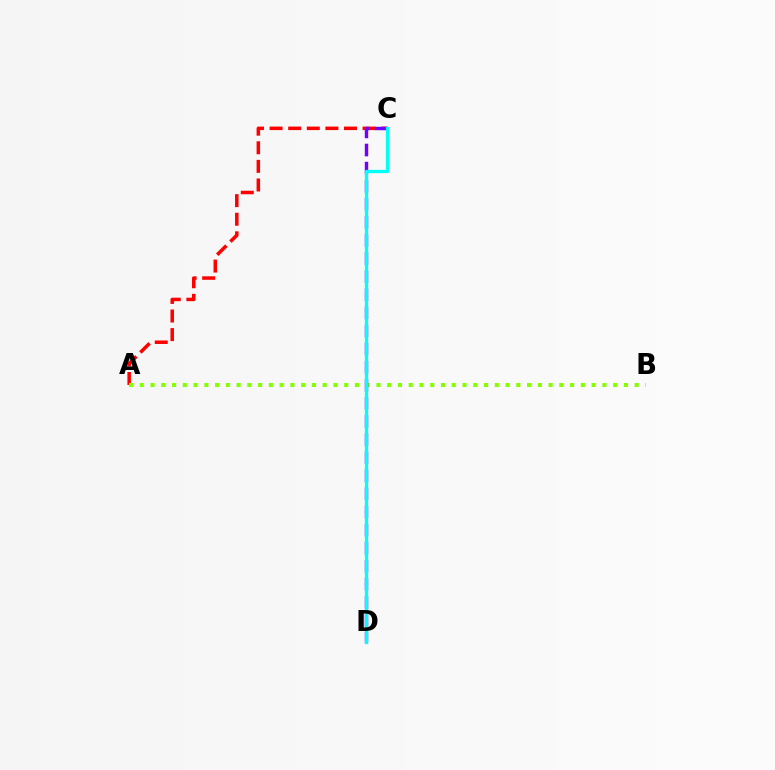{('A', 'C'): [{'color': '#ff0000', 'line_style': 'dashed', 'thickness': 2.53}], ('A', 'B'): [{'color': '#84ff00', 'line_style': 'dotted', 'thickness': 2.92}], ('C', 'D'): [{'color': '#7200ff', 'line_style': 'dashed', 'thickness': 2.46}, {'color': '#00fff6', 'line_style': 'solid', 'thickness': 2.36}]}